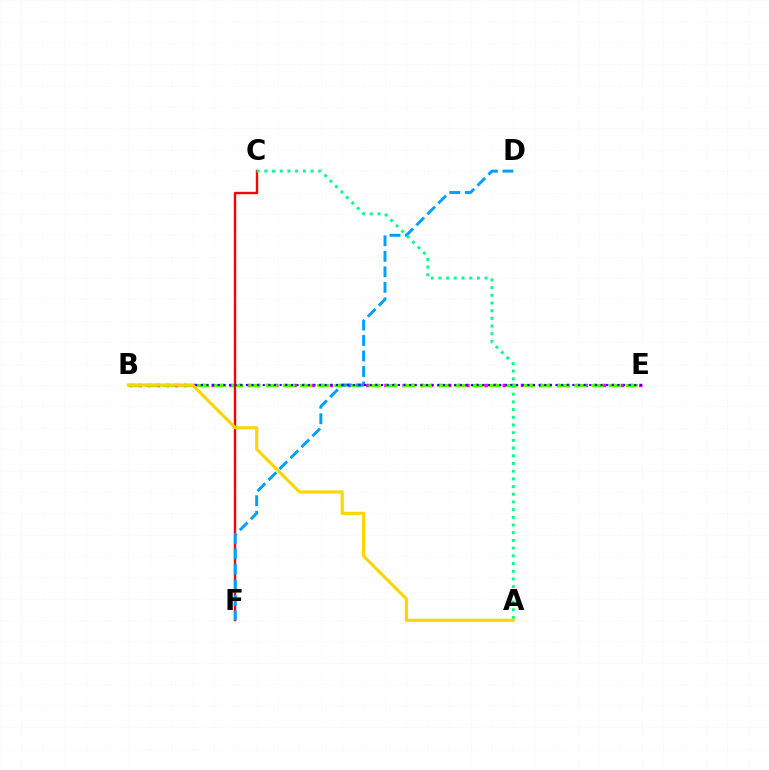{('B', 'E'): [{'color': '#ff00ed', 'line_style': 'dotted', 'thickness': 2.47}, {'color': '#4fff00', 'line_style': 'dashed', 'thickness': 2.33}, {'color': '#3700ff', 'line_style': 'dotted', 'thickness': 1.53}], ('C', 'F'): [{'color': '#ff0000', 'line_style': 'solid', 'thickness': 1.73}], ('D', 'F'): [{'color': '#009eff', 'line_style': 'dashed', 'thickness': 2.11}], ('A', 'C'): [{'color': '#00ff86', 'line_style': 'dotted', 'thickness': 2.09}], ('A', 'B'): [{'color': '#ffd500', 'line_style': 'solid', 'thickness': 2.24}]}